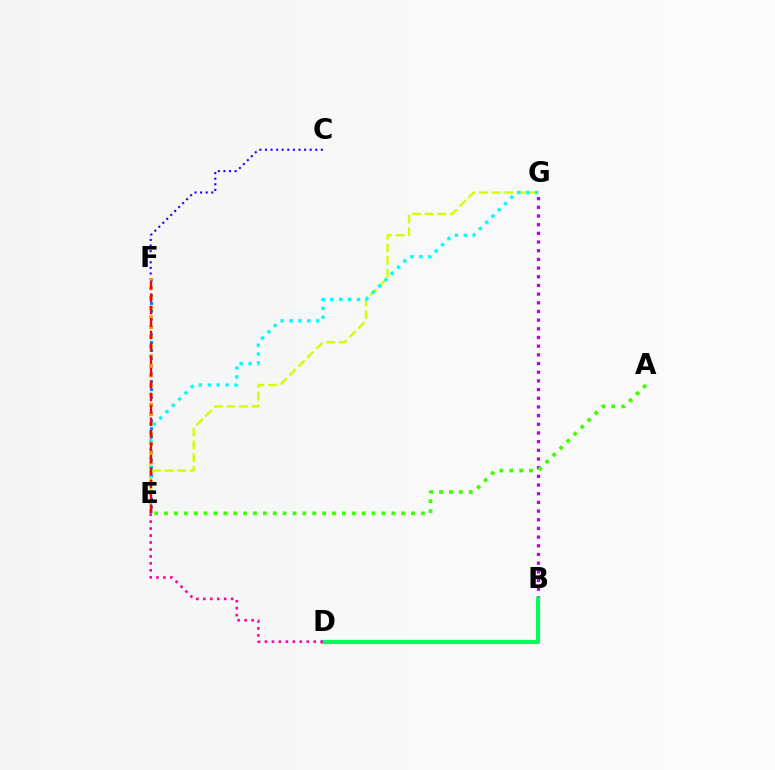{('C', 'F'): [{'color': '#2500ff', 'line_style': 'dotted', 'thickness': 1.52}], ('B', 'G'): [{'color': '#b900ff', 'line_style': 'dotted', 'thickness': 2.36}], ('A', 'E'): [{'color': '#3dff00', 'line_style': 'dotted', 'thickness': 2.68}], ('E', 'F'): [{'color': '#0074ff', 'line_style': 'dotted', 'thickness': 2.13}, {'color': '#ff9400', 'line_style': 'dotted', 'thickness': 2.63}, {'color': '#ff0000', 'line_style': 'dashed', 'thickness': 1.69}], ('E', 'G'): [{'color': '#d1ff00', 'line_style': 'dashed', 'thickness': 1.71}, {'color': '#00fff6', 'line_style': 'dotted', 'thickness': 2.41}], ('B', 'D'): [{'color': '#00ff5c', 'line_style': 'solid', 'thickness': 2.99}], ('D', 'E'): [{'color': '#ff00ac', 'line_style': 'dotted', 'thickness': 1.89}]}